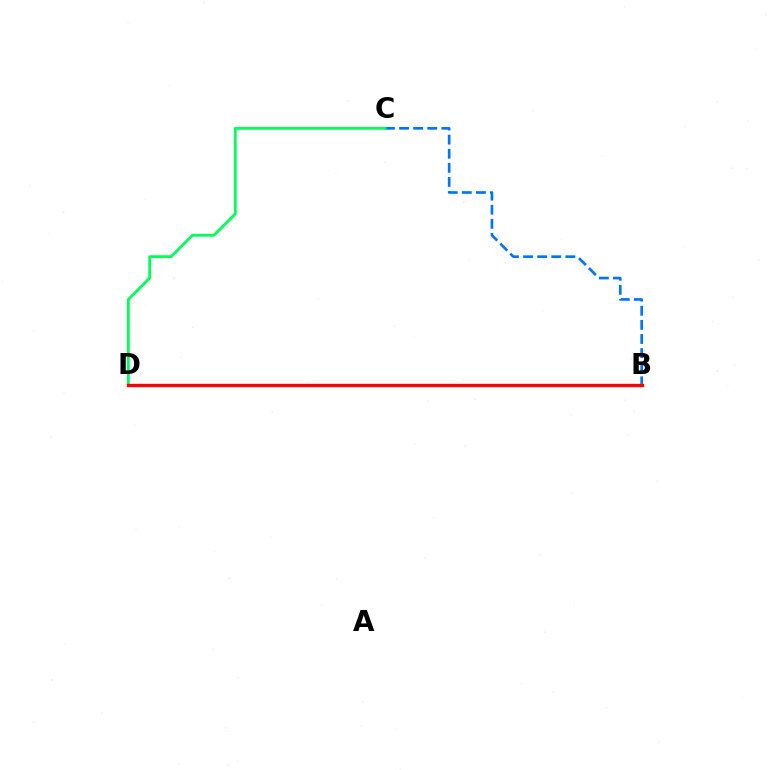{('B', 'C'): [{'color': '#0074ff', 'line_style': 'dashed', 'thickness': 1.92}], ('C', 'D'): [{'color': '#00ff5c', 'line_style': 'solid', 'thickness': 2.03}], ('B', 'D'): [{'color': '#b900ff', 'line_style': 'dotted', 'thickness': 2.05}, {'color': '#d1ff00', 'line_style': 'dotted', 'thickness': 2.01}, {'color': '#ff0000', 'line_style': 'solid', 'thickness': 2.39}]}